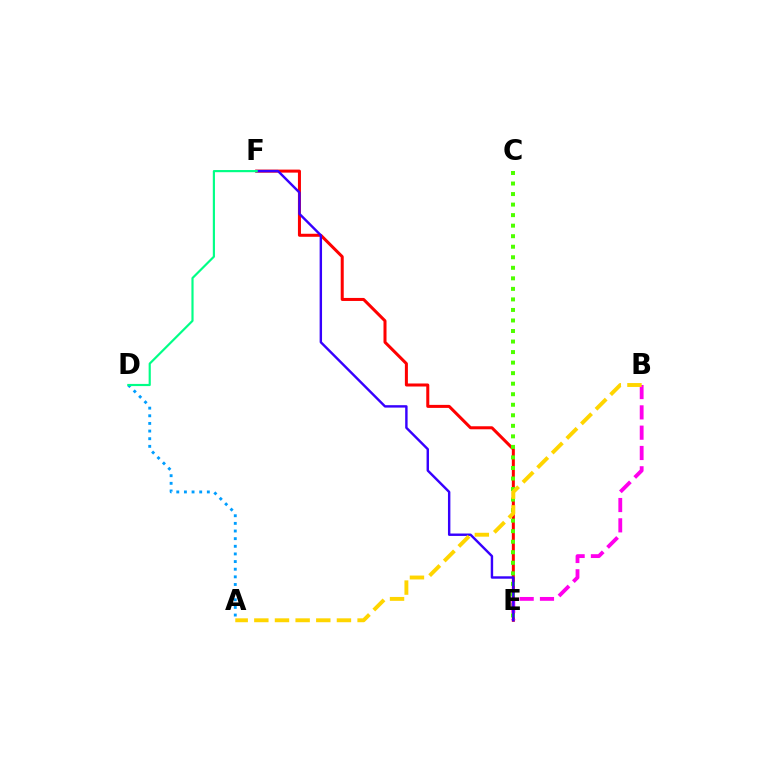{('E', 'F'): [{'color': '#ff0000', 'line_style': 'solid', 'thickness': 2.18}, {'color': '#3700ff', 'line_style': 'solid', 'thickness': 1.74}], ('C', 'E'): [{'color': '#4fff00', 'line_style': 'dotted', 'thickness': 2.86}], ('B', 'E'): [{'color': '#ff00ed', 'line_style': 'dashed', 'thickness': 2.76}], ('A', 'B'): [{'color': '#ffd500', 'line_style': 'dashed', 'thickness': 2.81}], ('A', 'D'): [{'color': '#009eff', 'line_style': 'dotted', 'thickness': 2.08}], ('D', 'F'): [{'color': '#00ff86', 'line_style': 'solid', 'thickness': 1.56}]}